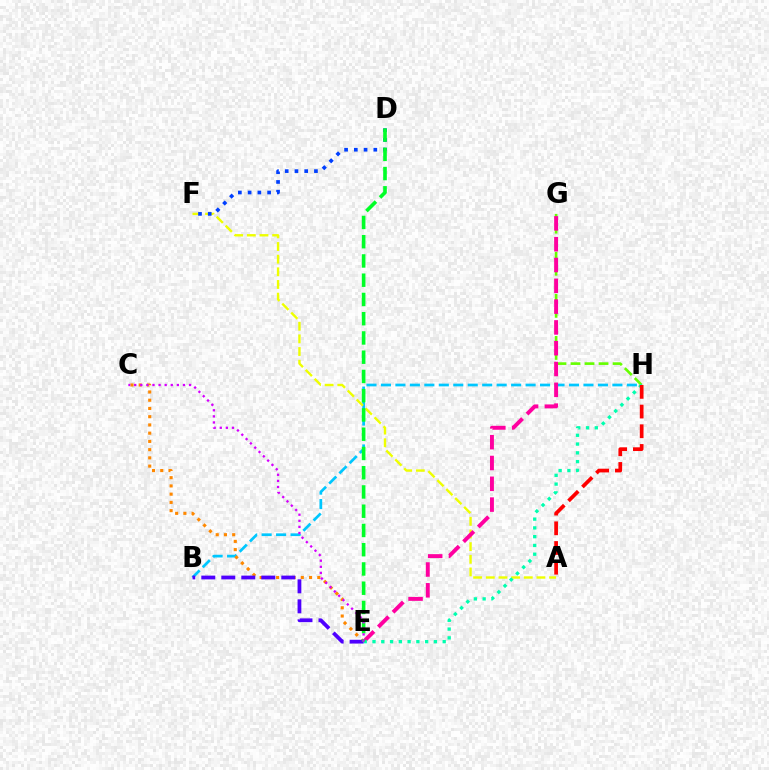{('G', 'H'): [{'color': '#66ff00', 'line_style': 'dashed', 'thickness': 1.91}], ('B', 'H'): [{'color': '#00c7ff', 'line_style': 'dashed', 'thickness': 1.97}], ('A', 'F'): [{'color': '#eeff00', 'line_style': 'dashed', 'thickness': 1.72}], ('D', 'F'): [{'color': '#003fff', 'line_style': 'dotted', 'thickness': 2.65}], ('E', 'G'): [{'color': '#ff00a0', 'line_style': 'dashed', 'thickness': 2.83}], ('E', 'H'): [{'color': '#00ffaf', 'line_style': 'dotted', 'thickness': 2.38}], ('C', 'E'): [{'color': '#ff8800', 'line_style': 'dotted', 'thickness': 2.24}, {'color': '#d600ff', 'line_style': 'dotted', 'thickness': 1.66}], ('B', 'E'): [{'color': '#4f00ff', 'line_style': 'dashed', 'thickness': 2.72}], ('D', 'E'): [{'color': '#00ff27', 'line_style': 'dashed', 'thickness': 2.62}], ('A', 'H'): [{'color': '#ff0000', 'line_style': 'dashed', 'thickness': 2.68}]}